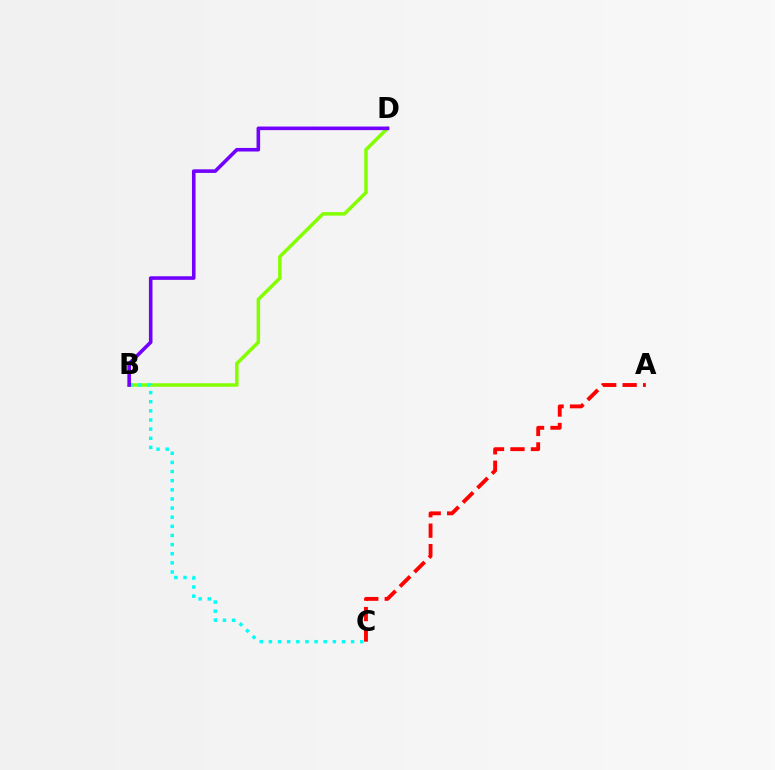{('B', 'D'): [{'color': '#84ff00', 'line_style': 'solid', 'thickness': 2.52}, {'color': '#7200ff', 'line_style': 'solid', 'thickness': 2.58}], ('B', 'C'): [{'color': '#00fff6', 'line_style': 'dotted', 'thickness': 2.48}], ('A', 'C'): [{'color': '#ff0000', 'line_style': 'dashed', 'thickness': 2.78}]}